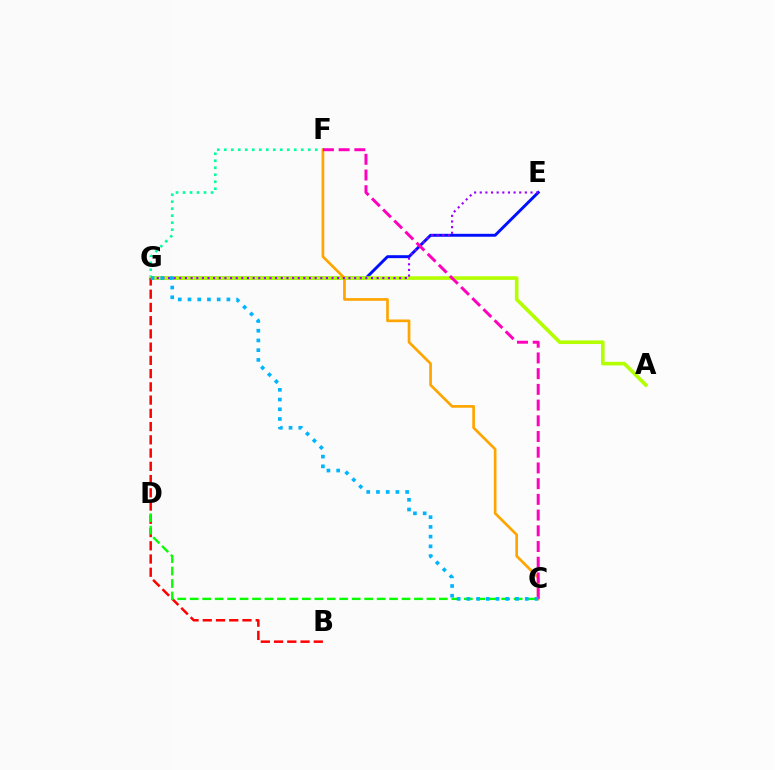{('E', 'G'): [{'color': '#0010ff', 'line_style': 'solid', 'thickness': 2.11}, {'color': '#9b00ff', 'line_style': 'dotted', 'thickness': 1.53}], ('F', 'G'): [{'color': '#00ff9d', 'line_style': 'dotted', 'thickness': 1.9}], ('A', 'G'): [{'color': '#b3ff00', 'line_style': 'solid', 'thickness': 2.61}], ('C', 'F'): [{'color': '#ffa500', 'line_style': 'solid', 'thickness': 1.93}, {'color': '#ff00bd', 'line_style': 'dashed', 'thickness': 2.13}], ('B', 'G'): [{'color': '#ff0000', 'line_style': 'dashed', 'thickness': 1.8}], ('C', 'D'): [{'color': '#08ff00', 'line_style': 'dashed', 'thickness': 1.69}], ('C', 'G'): [{'color': '#00b5ff', 'line_style': 'dotted', 'thickness': 2.64}]}